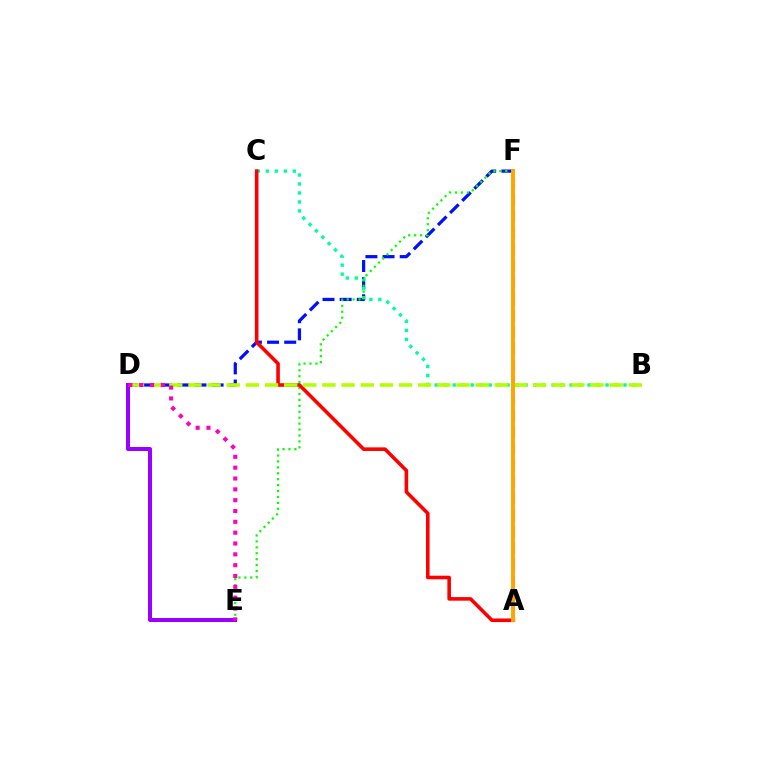{('D', 'F'): [{'color': '#0010ff', 'line_style': 'dashed', 'thickness': 2.33}], ('B', 'C'): [{'color': '#00ff9d', 'line_style': 'dotted', 'thickness': 2.44}], ('E', 'F'): [{'color': '#08ff00', 'line_style': 'dotted', 'thickness': 1.61}], ('A', 'C'): [{'color': '#ff0000', 'line_style': 'solid', 'thickness': 2.59}], ('A', 'F'): [{'color': '#00b5ff', 'line_style': 'dashed', 'thickness': 2.26}, {'color': '#ffa500', 'line_style': 'solid', 'thickness': 2.83}], ('D', 'E'): [{'color': '#9b00ff', 'line_style': 'solid', 'thickness': 2.89}, {'color': '#ff00bd', 'line_style': 'dotted', 'thickness': 2.94}], ('B', 'D'): [{'color': '#b3ff00', 'line_style': 'dashed', 'thickness': 2.6}]}